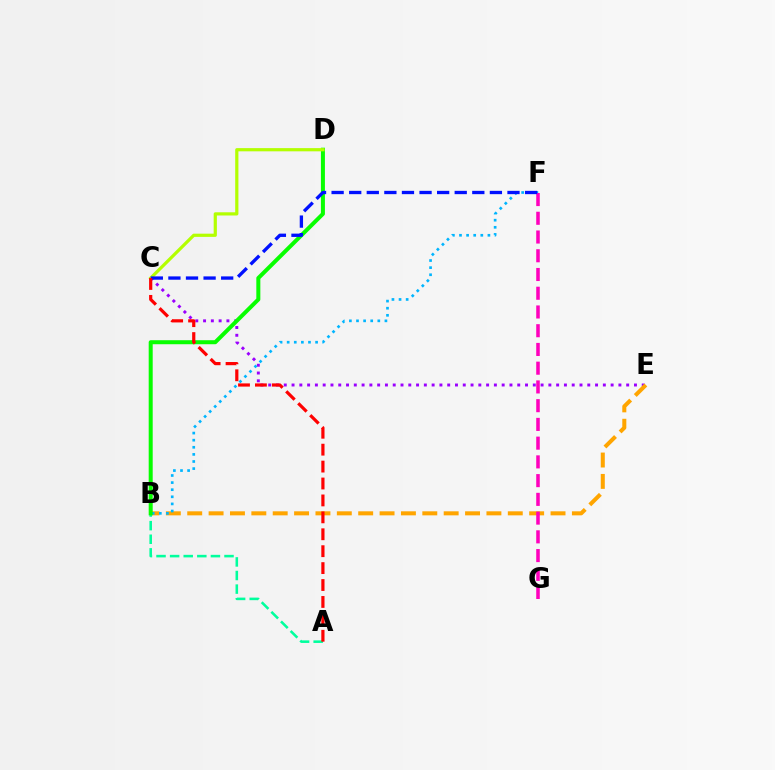{('C', 'E'): [{'color': '#9b00ff', 'line_style': 'dotted', 'thickness': 2.11}], ('B', 'E'): [{'color': '#ffa500', 'line_style': 'dashed', 'thickness': 2.9}], ('A', 'B'): [{'color': '#00ff9d', 'line_style': 'dashed', 'thickness': 1.85}], ('B', 'F'): [{'color': '#00b5ff', 'line_style': 'dotted', 'thickness': 1.93}], ('B', 'D'): [{'color': '#08ff00', 'line_style': 'solid', 'thickness': 2.89}], ('F', 'G'): [{'color': '#ff00bd', 'line_style': 'dashed', 'thickness': 2.55}], ('C', 'D'): [{'color': '#b3ff00', 'line_style': 'solid', 'thickness': 2.31}], ('C', 'F'): [{'color': '#0010ff', 'line_style': 'dashed', 'thickness': 2.39}], ('A', 'C'): [{'color': '#ff0000', 'line_style': 'dashed', 'thickness': 2.3}]}